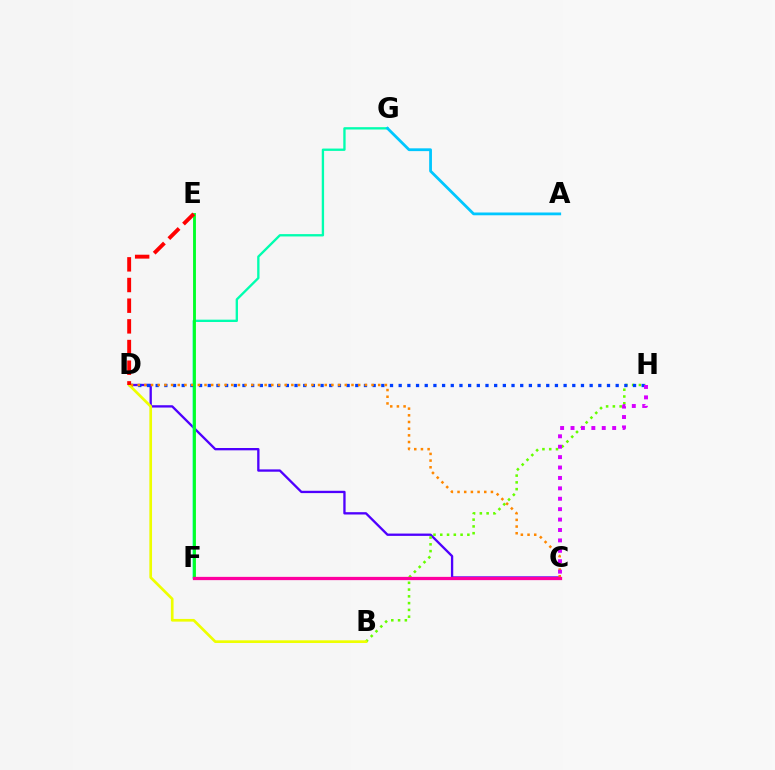{('C', 'D'): [{'color': '#4f00ff', 'line_style': 'solid', 'thickness': 1.67}, {'color': '#ff8800', 'line_style': 'dotted', 'thickness': 1.82}], ('F', 'G'): [{'color': '#00ffaf', 'line_style': 'solid', 'thickness': 1.68}], ('B', 'H'): [{'color': '#66ff00', 'line_style': 'dotted', 'thickness': 1.84}], ('D', 'H'): [{'color': '#003fff', 'line_style': 'dotted', 'thickness': 2.36}], ('B', 'D'): [{'color': '#eeff00', 'line_style': 'solid', 'thickness': 1.93}], ('A', 'G'): [{'color': '#00c7ff', 'line_style': 'solid', 'thickness': 2.01}], ('C', 'H'): [{'color': '#d600ff', 'line_style': 'dotted', 'thickness': 2.83}], ('E', 'F'): [{'color': '#00ff27', 'line_style': 'solid', 'thickness': 2.06}], ('C', 'F'): [{'color': '#ff00a0', 'line_style': 'solid', 'thickness': 2.35}], ('D', 'E'): [{'color': '#ff0000', 'line_style': 'dashed', 'thickness': 2.81}]}